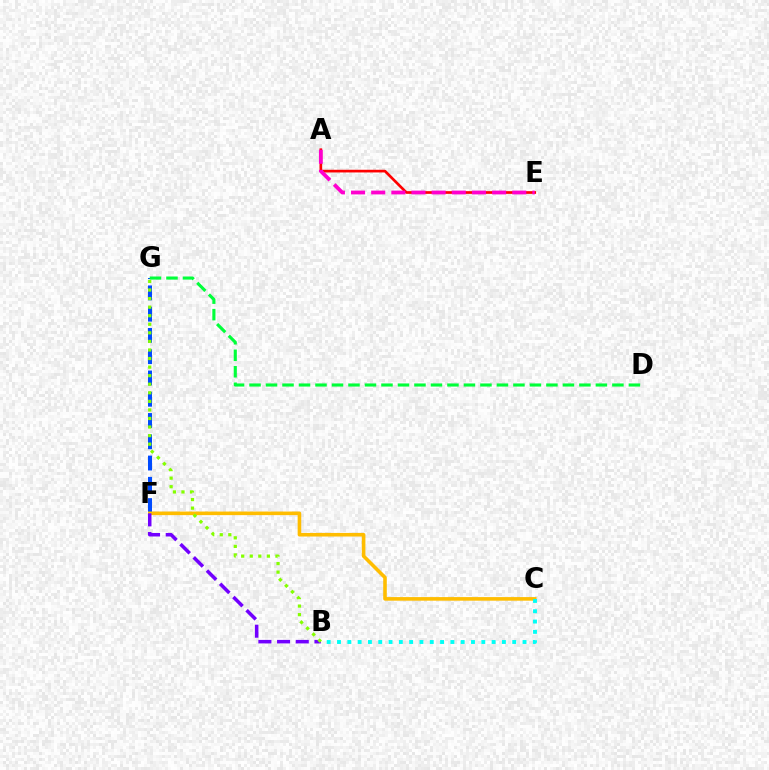{('A', 'E'): [{'color': '#ff0000', 'line_style': 'solid', 'thickness': 1.93}, {'color': '#ff00cf', 'line_style': 'dashed', 'thickness': 2.74}], ('F', 'G'): [{'color': '#004bff', 'line_style': 'dashed', 'thickness': 2.89}], ('C', 'F'): [{'color': '#ffbd00', 'line_style': 'solid', 'thickness': 2.58}], ('D', 'G'): [{'color': '#00ff39', 'line_style': 'dashed', 'thickness': 2.24}], ('B', 'F'): [{'color': '#7200ff', 'line_style': 'dashed', 'thickness': 2.54}], ('B', 'C'): [{'color': '#00fff6', 'line_style': 'dotted', 'thickness': 2.8}], ('B', 'G'): [{'color': '#84ff00', 'line_style': 'dotted', 'thickness': 2.33}]}